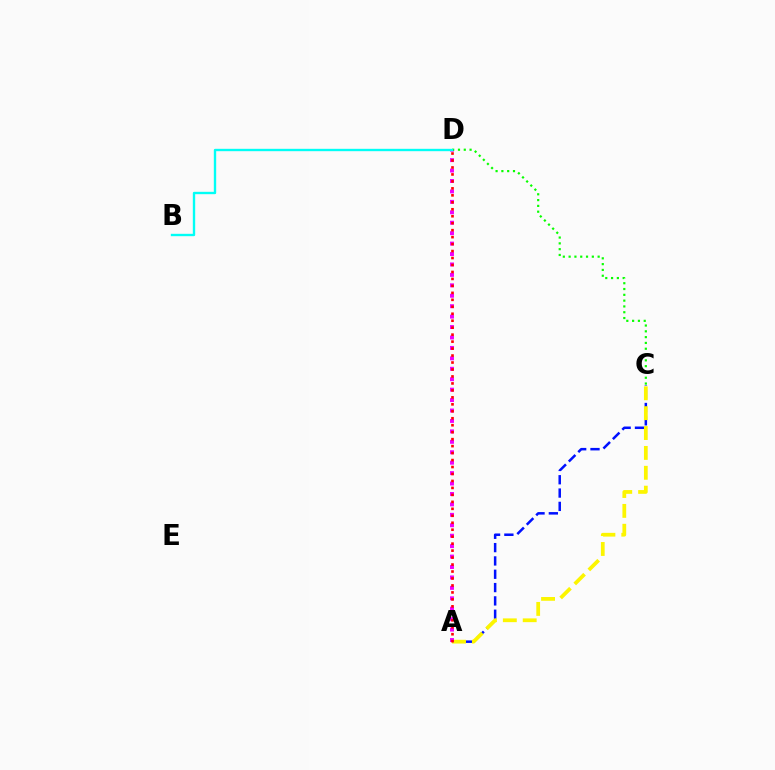{('A', 'C'): [{'color': '#0010ff', 'line_style': 'dashed', 'thickness': 1.81}, {'color': '#fcf500', 'line_style': 'dashed', 'thickness': 2.7}], ('A', 'D'): [{'color': '#ee00ff', 'line_style': 'dotted', 'thickness': 2.83}, {'color': '#ff0000', 'line_style': 'dotted', 'thickness': 1.89}], ('C', 'D'): [{'color': '#08ff00', 'line_style': 'dotted', 'thickness': 1.58}], ('B', 'D'): [{'color': '#00fff6', 'line_style': 'solid', 'thickness': 1.7}]}